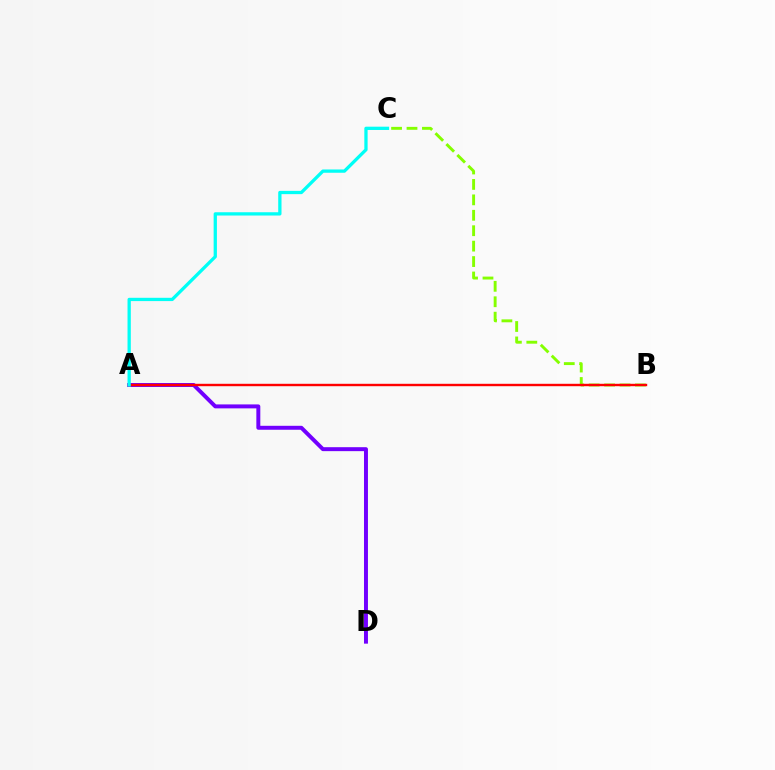{('B', 'C'): [{'color': '#84ff00', 'line_style': 'dashed', 'thickness': 2.1}], ('A', 'D'): [{'color': '#7200ff', 'line_style': 'solid', 'thickness': 2.85}], ('A', 'B'): [{'color': '#ff0000', 'line_style': 'solid', 'thickness': 1.73}], ('A', 'C'): [{'color': '#00fff6', 'line_style': 'solid', 'thickness': 2.36}]}